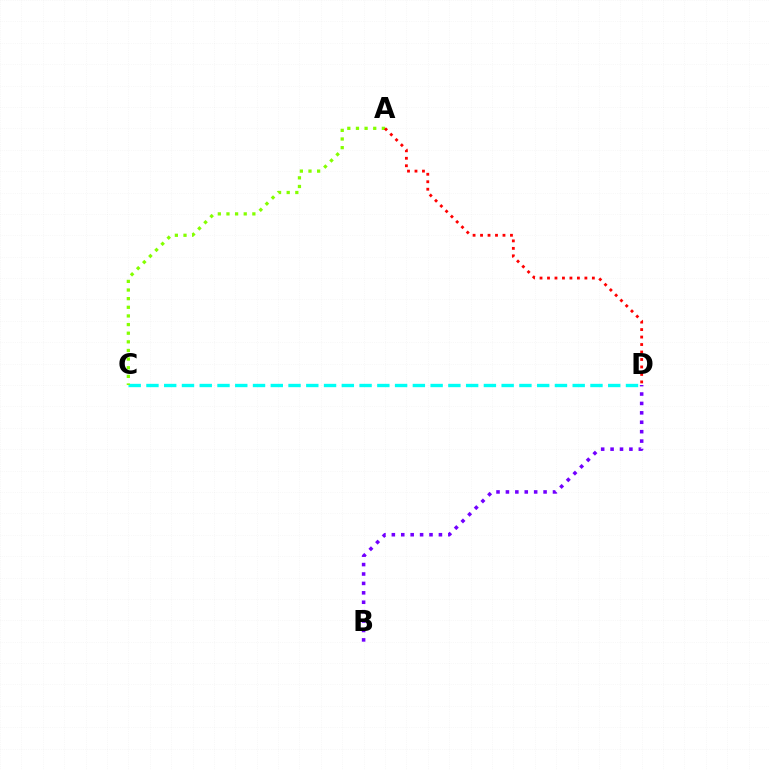{('C', 'D'): [{'color': '#00fff6', 'line_style': 'dashed', 'thickness': 2.41}], ('B', 'D'): [{'color': '#7200ff', 'line_style': 'dotted', 'thickness': 2.56}], ('A', 'C'): [{'color': '#84ff00', 'line_style': 'dotted', 'thickness': 2.35}], ('A', 'D'): [{'color': '#ff0000', 'line_style': 'dotted', 'thickness': 2.03}]}